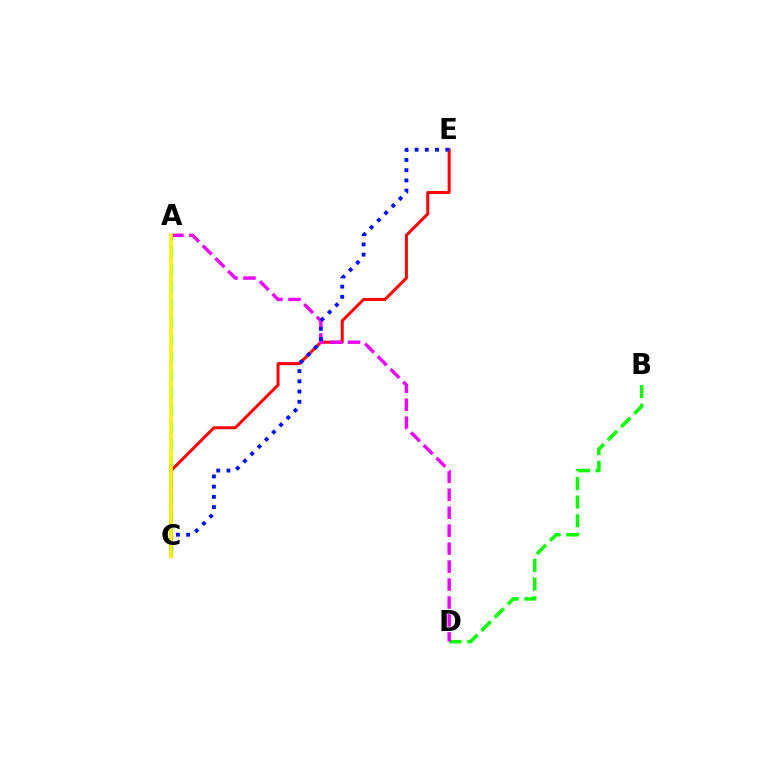{('A', 'C'): [{'color': '#00fff6', 'line_style': 'dashed', 'thickness': 2.38}, {'color': '#fcf500', 'line_style': 'solid', 'thickness': 2.6}], ('B', 'D'): [{'color': '#08ff00', 'line_style': 'dashed', 'thickness': 2.54}], ('C', 'E'): [{'color': '#ff0000', 'line_style': 'solid', 'thickness': 2.16}, {'color': '#0010ff', 'line_style': 'dotted', 'thickness': 2.78}], ('A', 'D'): [{'color': '#ee00ff', 'line_style': 'dashed', 'thickness': 2.44}]}